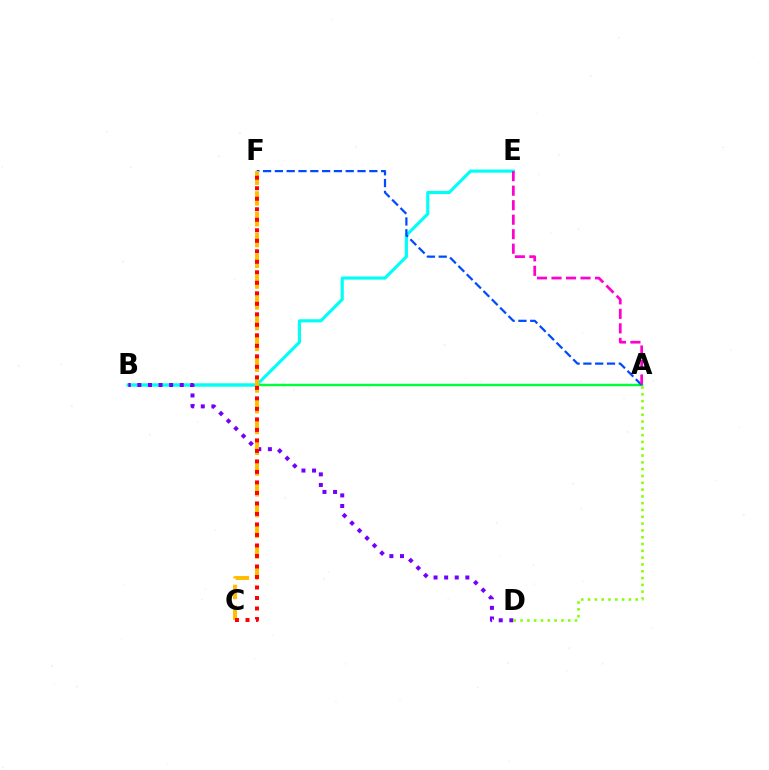{('A', 'B'): [{'color': '#00ff39', 'line_style': 'solid', 'thickness': 1.75}], ('B', 'E'): [{'color': '#00fff6', 'line_style': 'solid', 'thickness': 2.27}], ('A', 'F'): [{'color': '#004bff', 'line_style': 'dashed', 'thickness': 1.6}], ('B', 'D'): [{'color': '#7200ff', 'line_style': 'dotted', 'thickness': 2.88}], ('A', 'D'): [{'color': '#84ff00', 'line_style': 'dotted', 'thickness': 1.85}], ('C', 'F'): [{'color': '#ffbd00', 'line_style': 'dashed', 'thickness': 2.82}, {'color': '#ff0000', 'line_style': 'dotted', 'thickness': 2.85}], ('A', 'E'): [{'color': '#ff00cf', 'line_style': 'dashed', 'thickness': 1.97}]}